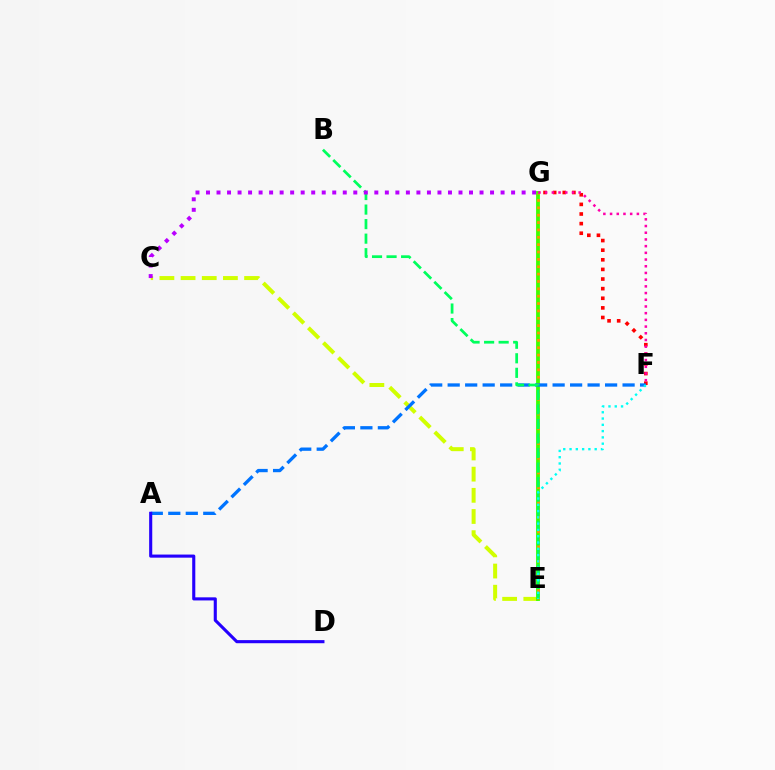{('F', 'G'): [{'color': '#ff0000', 'line_style': 'dotted', 'thickness': 2.61}, {'color': '#ff00ac', 'line_style': 'dotted', 'thickness': 1.82}], ('C', 'E'): [{'color': '#d1ff00', 'line_style': 'dashed', 'thickness': 2.88}], ('E', 'G'): [{'color': '#3dff00', 'line_style': 'solid', 'thickness': 2.75}, {'color': '#ff9400', 'line_style': 'dotted', 'thickness': 2.0}], ('A', 'F'): [{'color': '#0074ff', 'line_style': 'dashed', 'thickness': 2.38}], ('B', 'E'): [{'color': '#00ff5c', 'line_style': 'dashed', 'thickness': 1.98}], ('E', 'F'): [{'color': '#00fff6', 'line_style': 'dotted', 'thickness': 1.71}], ('C', 'G'): [{'color': '#b900ff', 'line_style': 'dotted', 'thickness': 2.86}], ('A', 'D'): [{'color': '#2500ff', 'line_style': 'solid', 'thickness': 2.23}]}